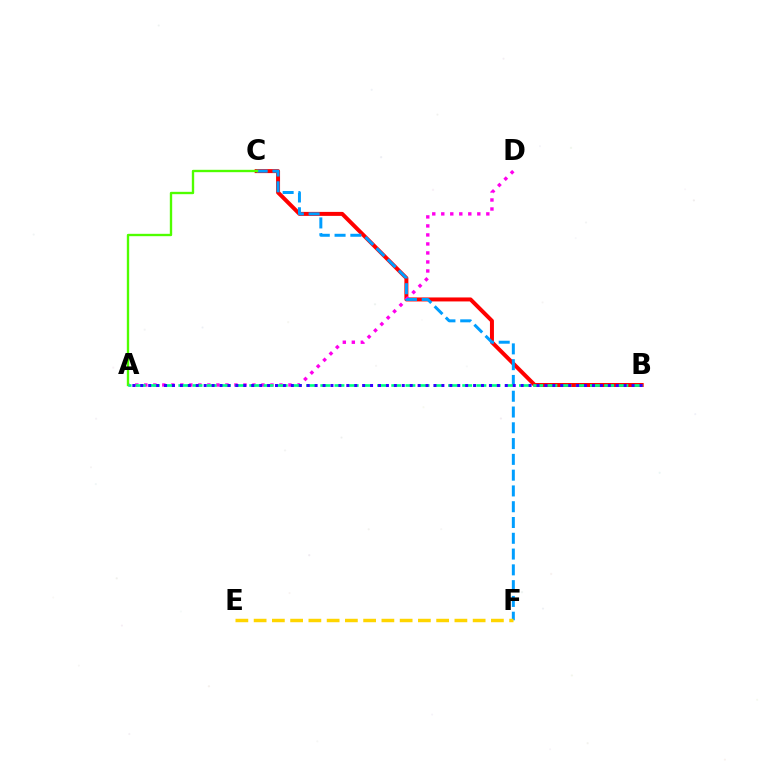{('B', 'C'): [{'color': '#ff0000', 'line_style': 'solid', 'thickness': 2.87}], ('A', 'D'): [{'color': '#ff00ed', 'line_style': 'dotted', 'thickness': 2.45}], ('C', 'F'): [{'color': '#009eff', 'line_style': 'dashed', 'thickness': 2.14}], ('E', 'F'): [{'color': '#ffd500', 'line_style': 'dashed', 'thickness': 2.48}], ('A', 'C'): [{'color': '#4fff00', 'line_style': 'solid', 'thickness': 1.7}], ('A', 'B'): [{'color': '#00ff86', 'line_style': 'dashed', 'thickness': 1.93}, {'color': '#3700ff', 'line_style': 'dotted', 'thickness': 2.15}]}